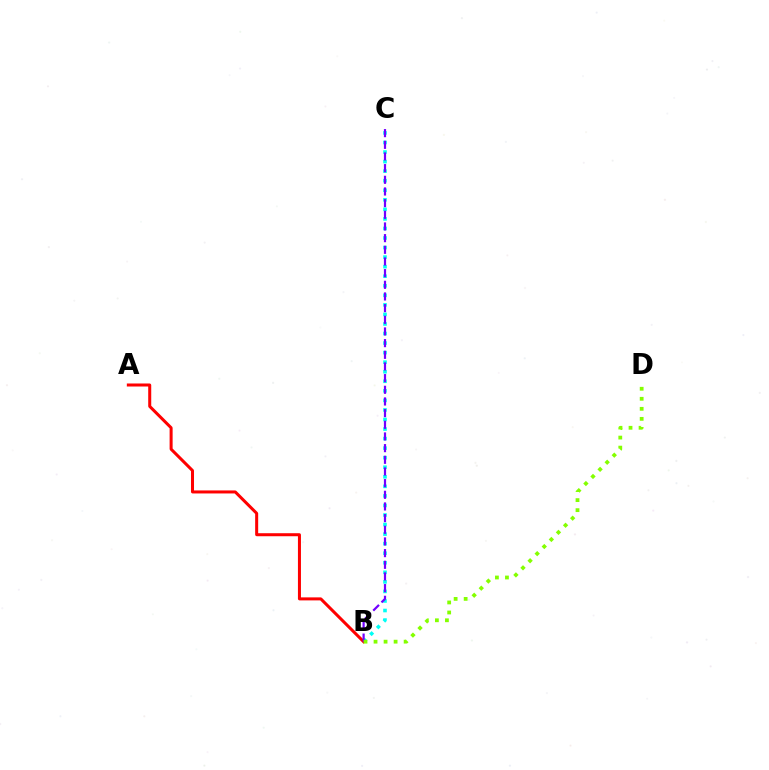{('B', 'C'): [{'color': '#00fff6', 'line_style': 'dotted', 'thickness': 2.6}, {'color': '#7200ff', 'line_style': 'dashed', 'thickness': 1.58}], ('A', 'B'): [{'color': '#ff0000', 'line_style': 'solid', 'thickness': 2.18}], ('B', 'D'): [{'color': '#84ff00', 'line_style': 'dotted', 'thickness': 2.73}]}